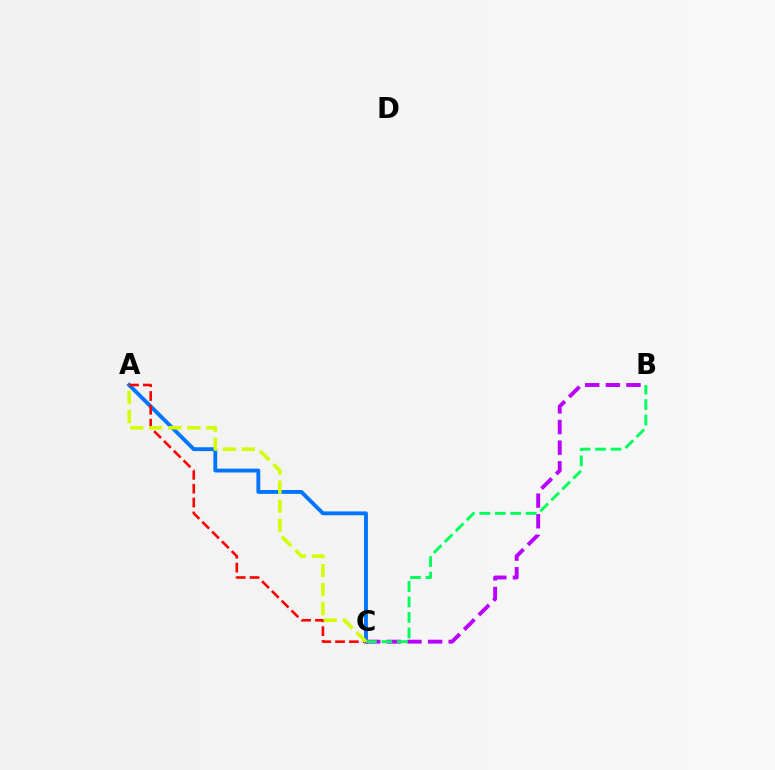{('A', 'C'): [{'color': '#0074ff', 'line_style': 'solid', 'thickness': 2.77}, {'color': '#ff0000', 'line_style': 'dashed', 'thickness': 1.88}, {'color': '#d1ff00', 'line_style': 'dashed', 'thickness': 2.58}], ('B', 'C'): [{'color': '#b900ff', 'line_style': 'dashed', 'thickness': 2.8}, {'color': '#00ff5c', 'line_style': 'dashed', 'thickness': 2.1}]}